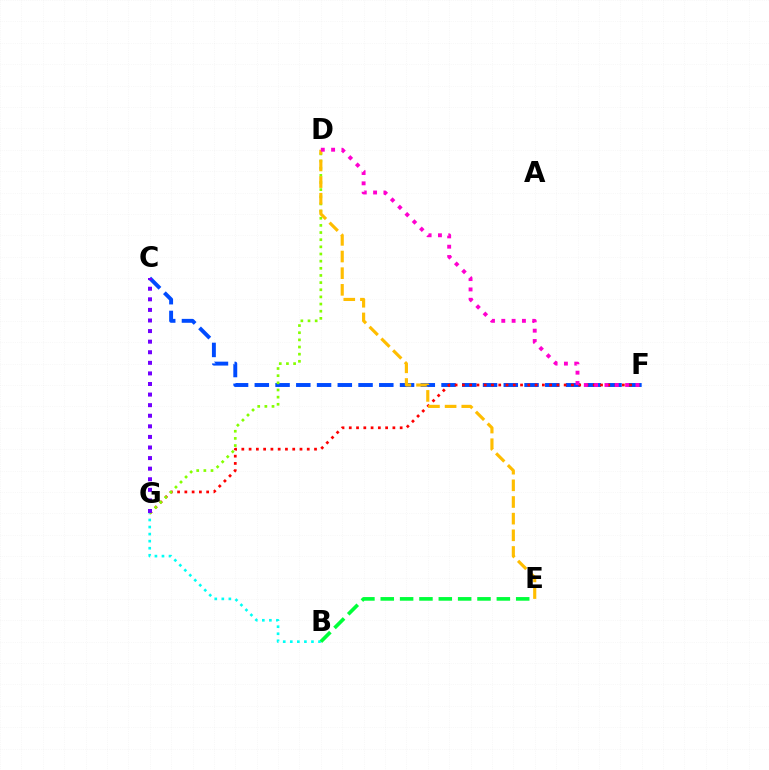{('C', 'F'): [{'color': '#004bff', 'line_style': 'dashed', 'thickness': 2.82}], ('B', 'G'): [{'color': '#00fff6', 'line_style': 'dotted', 'thickness': 1.92}], ('F', 'G'): [{'color': '#ff0000', 'line_style': 'dotted', 'thickness': 1.97}], ('B', 'E'): [{'color': '#00ff39', 'line_style': 'dashed', 'thickness': 2.63}], ('D', 'G'): [{'color': '#84ff00', 'line_style': 'dotted', 'thickness': 1.94}], ('D', 'E'): [{'color': '#ffbd00', 'line_style': 'dashed', 'thickness': 2.26}], ('C', 'G'): [{'color': '#7200ff', 'line_style': 'dotted', 'thickness': 2.88}], ('D', 'F'): [{'color': '#ff00cf', 'line_style': 'dotted', 'thickness': 2.8}]}